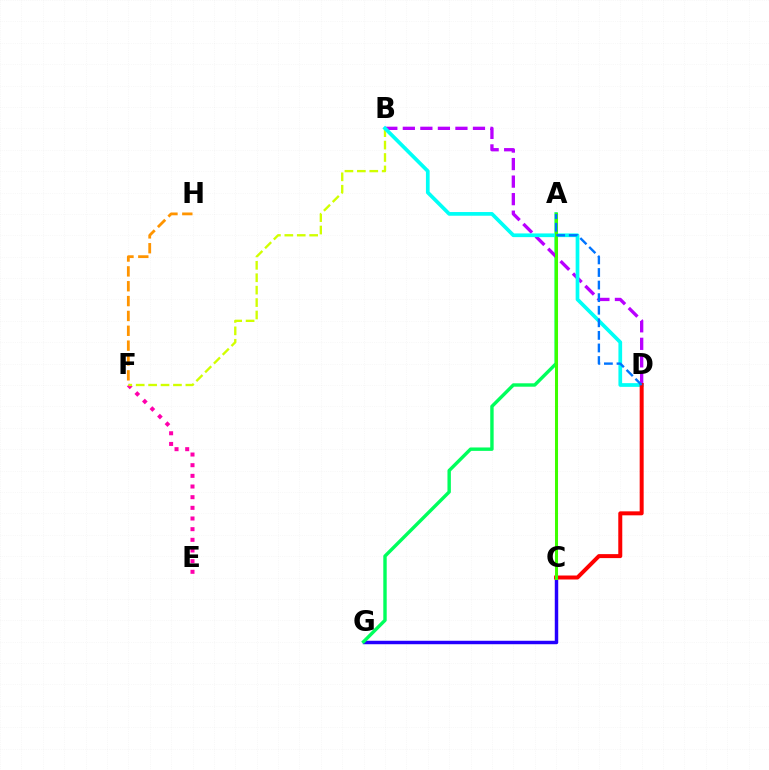{('C', 'G'): [{'color': '#2500ff', 'line_style': 'solid', 'thickness': 2.49}], ('E', 'F'): [{'color': '#ff00ac', 'line_style': 'dotted', 'thickness': 2.9}], ('A', 'G'): [{'color': '#00ff5c', 'line_style': 'solid', 'thickness': 2.45}], ('B', 'D'): [{'color': '#b900ff', 'line_style': 'dashed', 'thickness': 2.38}, {'color': '#00fff6', 'line_style': 'solid', 'thickness': 2.67}], ('B', 'F'): [{'color': '#d1ff00', 'line_style': 'dashed', 'thickness': 1.69}], ('F', 'H'): [{'color': '#ff9400', 'line_style': 'dashed', 'thickness': 2.02}], ('C', 'D'): [{'color': '#ff0000', 'line_style': 'solid', 'thickness': 2.87}], ('A', 'C'): [{'color': '#3dff00', 'line_style': 'solid', 'thickness': 2.18}], ('A', 'D'): [{'color': '#0074ff', 'line_style': 'dashed', 'thickness': 1.71}]}